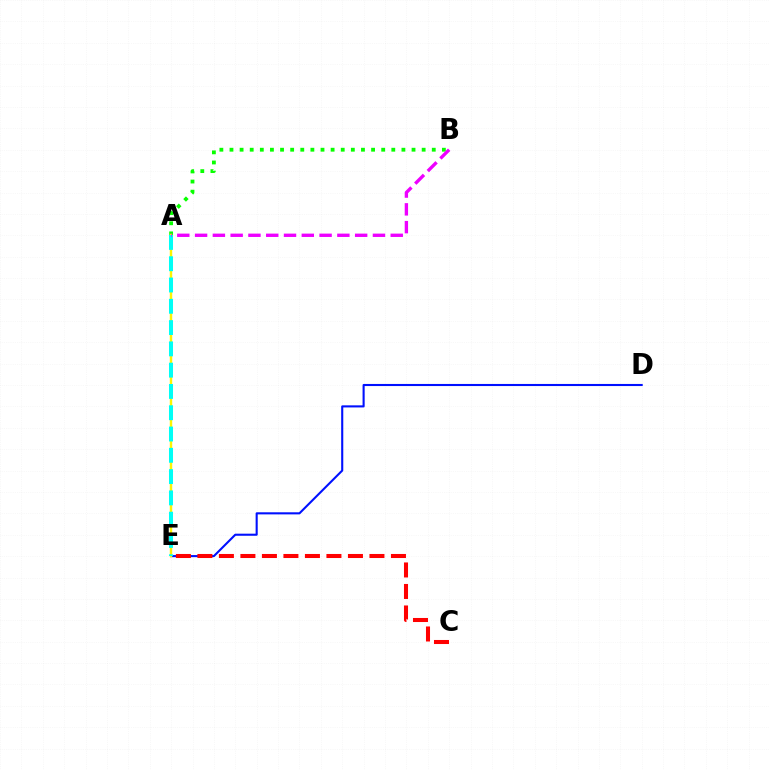{('A', 'B'): [{'color': '#08ff00', 'line_style': 'dotted', 'thickness': 2.75}, {'color': '#ee00ff', 'line_style': 'dashed', 'thickness': 2.42}], ('D', 'E'): [{'color': '#0010ff', 'line_style': 'solid', 'thickness': 1.51}], ('A', 'E'): [{'color': '#fcf500', 'line_style': 'solid', 'thickness': 1.75}, {'color': '#00fff6', 'line_style': 'dashed', 'thickness': 2.89}], ('C', 'E'): [{'color': '#ff0000', 'line_style': 'dashed', 'thickness': 2.92}]}